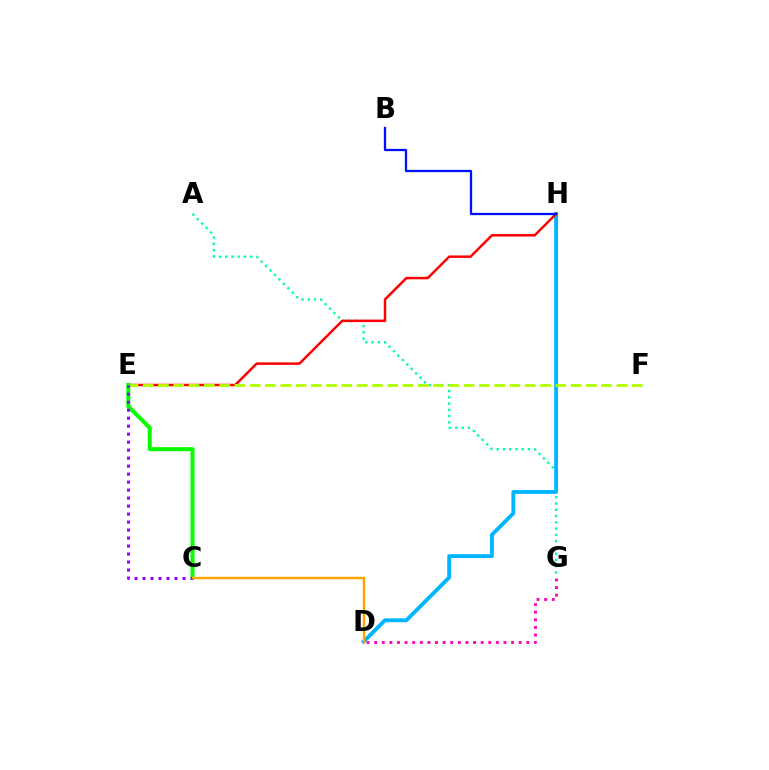{('A', 'G'): [{'color': '#00ff9d', 'line_style': 'dotted', 'thickness': 1.7}], ('D', 'H'): [{'color': '#00b5ff', 'line_style': 'solid', 'thickness': 2.77}], ('E', 'H'): [{'color': '#ff0000', 'line_style': 'solid', 'thickness': 1.79}], ('B', 'H'): [{'color': '#0010ff', 'line_style': 'solid', 'thickness': 1.64}], ('E', 'F'): [{'color': '#b3ff00', 'line_style': 'dashed', 'thickness': 2.08}], ('C', 'E'): [{'color': '#08ff00', 'line_style': 'solid', 'thickness': 2.9}, {'color': '#9b00ff', 'line_style': 'dotted', 'thickness': 2.17}], ('C', 'D'): [{'color': '#ffa500', 'line_style': 'solid', 'thickness': 1.77}], ('D', 'G'): [{'color': '#ff00bd', 'line_style': 'dotted', 'thickness': 2.07}]}